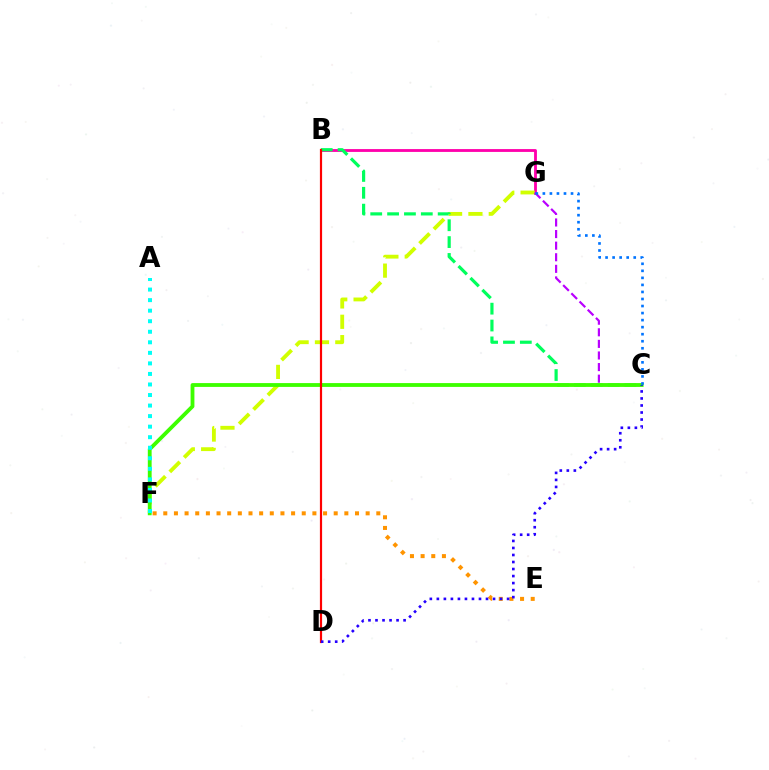{('B', 'G'): [{'color': '#ff00ac', 'line_style': 'solid', 'thickness': 2.04}], ('F', 'G'): [{'color': '#d1ff00', 'line_style': 'dashed', 'thickness': 2.76}], ('C', 'G'): [{'color': '#b900ff', 'line_style': 'dashed', 'thickness': 1.58}, {'color': '#0074ff', 'line_style': 'dotted', 'thickness': 1.91}], ('E', 'F'): [{'color': '#ff9400', 'line_style': 'dotted', 'thickness': 2.89}], ('B', 'C'): [{'color': '#00ff5c', 'line_style': 'dashed', 'thickness': 2.29}], ('C', 'F'): [{'color': '#3dff00', 'line_style': 'solid', 'thickness': 2.75}], ('A', 'F'): [{'color': '#00fff6', 'line_style': 'dotted', 'thickness': 2.86}], ('B', 'D'): [{'color': '#ff0000', 'line_style': 'solid', 'thickness': 1.58}], ('C', 'D'): [{'color': '#2500ff', 'line_style': 'dotted', 'thickness': 1.91}]}